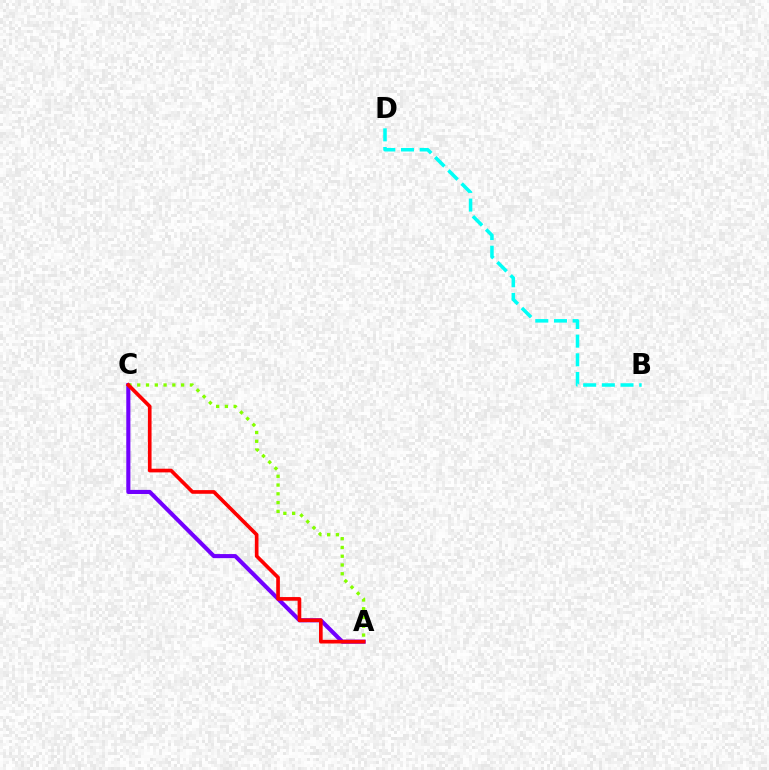{('A', 'C'): [{'color': '#7200ff', 'line_style': 'solid', 'thickness': 2.95}, {'color': '#84ff00', 'line_style': 'dotted', 'thickness': 2.38}, {'color': '#ff0000', 'line_style': 'solid', 'thickness': 2.64}], ('B', 'D'): [{'color': '#00fff6', 'line_style': 'dashed', 'thickness': 2.54}]}